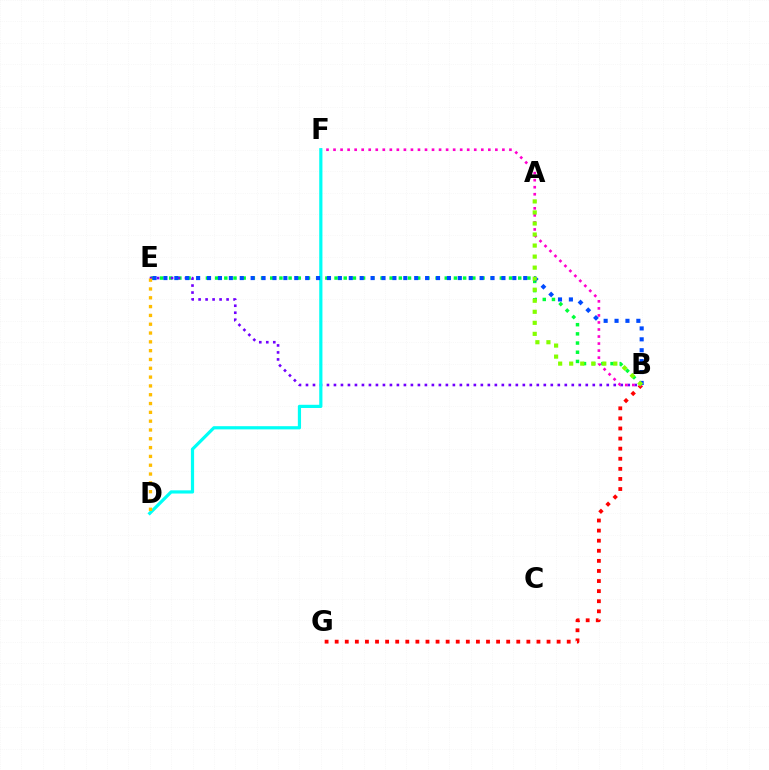{('B', 'E'): [{'color': '#00ff39', 'line_style': 'dotted', 'thickness': 2.5}, {'color': '#7200ff', 'line_style': 'dotted', 'thickness': 1.9}, {'color': '#004bff', 'line_style': 'dotted', 'thickness': 2.96}], ('B', 'G'): [{'color': '#ff0000', 'line_style': 'dotted', 'thickness': 2.74}], ('B', 'F'): [{'color': '#ff00cf', 'line_style': 'dotted', 'thickness': 1.91}], ('D', 'F'): [{'color': '#00fff6', 'line_style': 'solid', 'thickness': 2.3}], ('D', 'E'): [{'color': '#ffbd00', 'line_style': 'dotted', 'thickness': 2.39}], ('A', 'B'): [{'color': '#84ff00', 'line_style': 'dotted', 'thickness': 3.0}]}